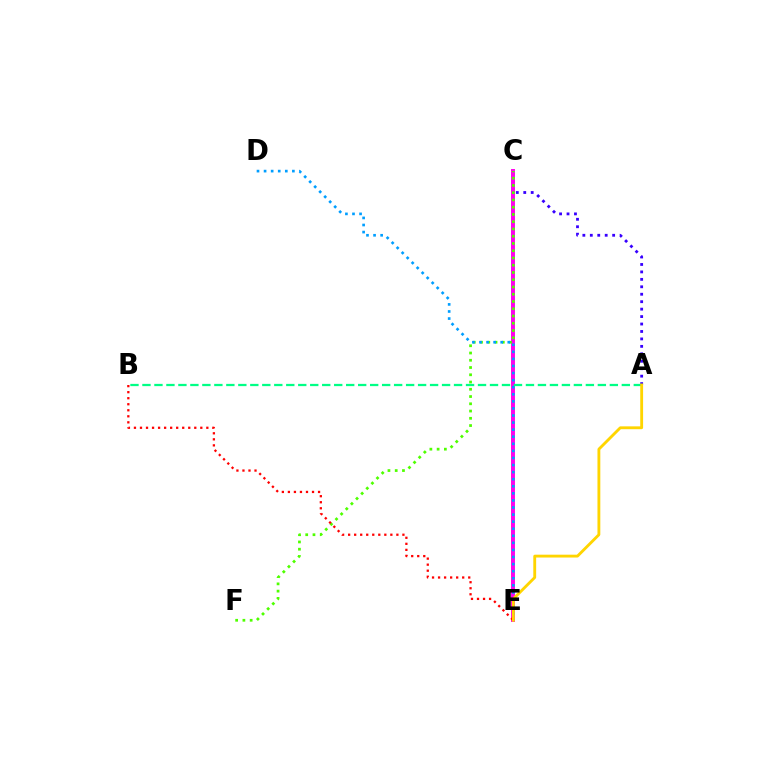{('A', 'C'): [{'color': '#3700ff', 'line_style': 'dotted', 'thickness': 2.02}], ('C', 'E'): [{'color': '#ff00ed', 'line_style': 'solid', 'thickness': 2.84}], ('C', 'F'): [{'color': '#4fff00', 'line_style': 'dotted', 'thickness': 1.97}], ('D', 'E'): [{'color': '#009eff', 'line_style': 'dotted', 'thickness': 1.92}], ('B', 'E'): [{'color': '#ff0000', 'line_style': 'dotted', 'thickness': 1.64}], ('A', 'B'): [{'color': '#00ff86', 'line_style': 'dashed', 'thickness': 1.63}], ('A', 'E'): [{'color': '#ffd500', 'line_style': 'solid', 'thickness': 2.05}]}